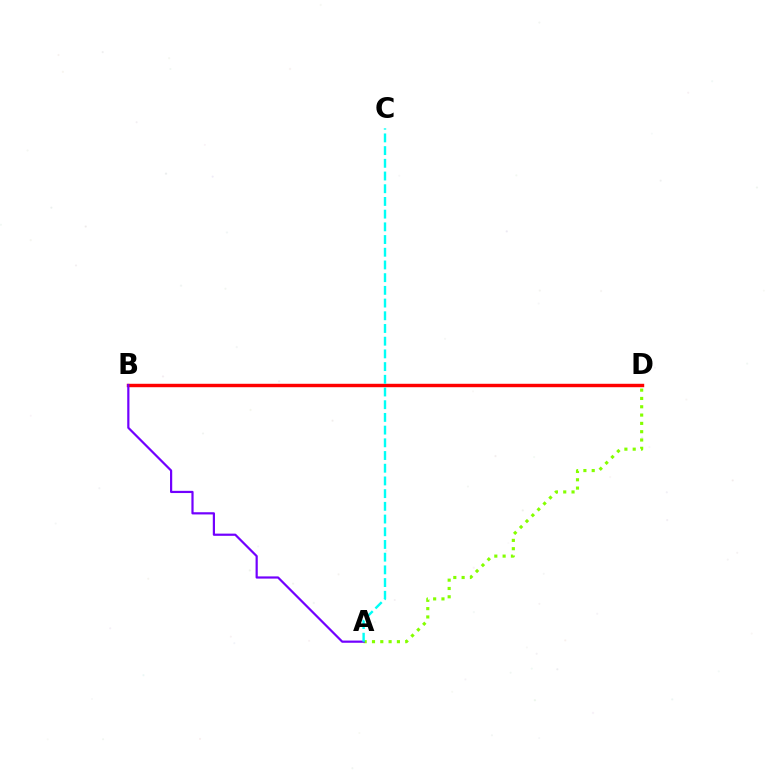{('A', 'D'): [{'color': '#84ff00', 'line_style': 'dotted', 'thickness': 2.26}], ('B', 'D'): [{'color': '#ff0000', 'line_style': 'solid', 'thickness': 2.47}], ('A', 'B'): [{'color': '#7200ff', 'line_style': 'solid', 'thickness': 1.59}], ('A', 'C'): [{'color': '#00fff6', 'line_style': 'dashed', 'thickness': 1.73}]}